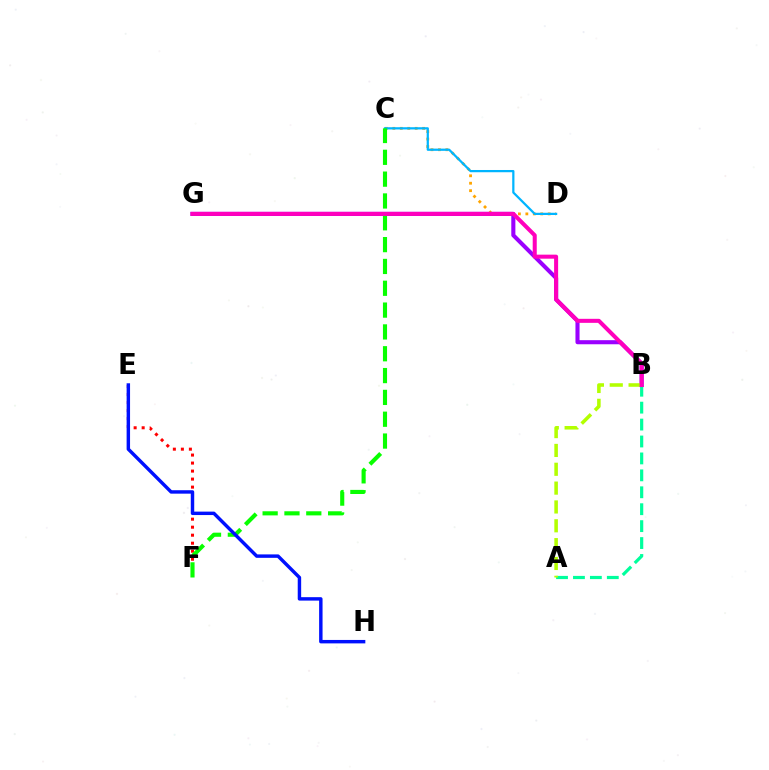{('C', 'D'): [{'color': '#ffa500', 'line_style': 'dotted', 'thickness': 2.02}, {'color': '#00b5ff', 'line_style': 'solid', 'thickness': 1.61}], ('B', 'G'): [{'color': '#9b00ff', 'line_style': 'solid', 'thickness': 2.94}, {'color': '#ff00bd', 'line_style': 'solid', 'thickness': 2.9}], ('A', 'B'): [{'color': '#00ff9d', 'line_style': 'dashed', 'thickness': 2.3}, {'color': '#b3ff00', 'line_style': 'dashed', 'thickness': 2.56}], ('E', 'F'): [{'color': '#ff0000', 'line_style': 'dotted', 'thickness': 2.18}], ('C', 'F'): [{'color': '#08ff00', 'line_style': 'dashed', 'thickness': 2.97}], ('E', 'H'): [{'color': '#0010ff', 'line_style': 'solid', 'thickness': 2.47}]}